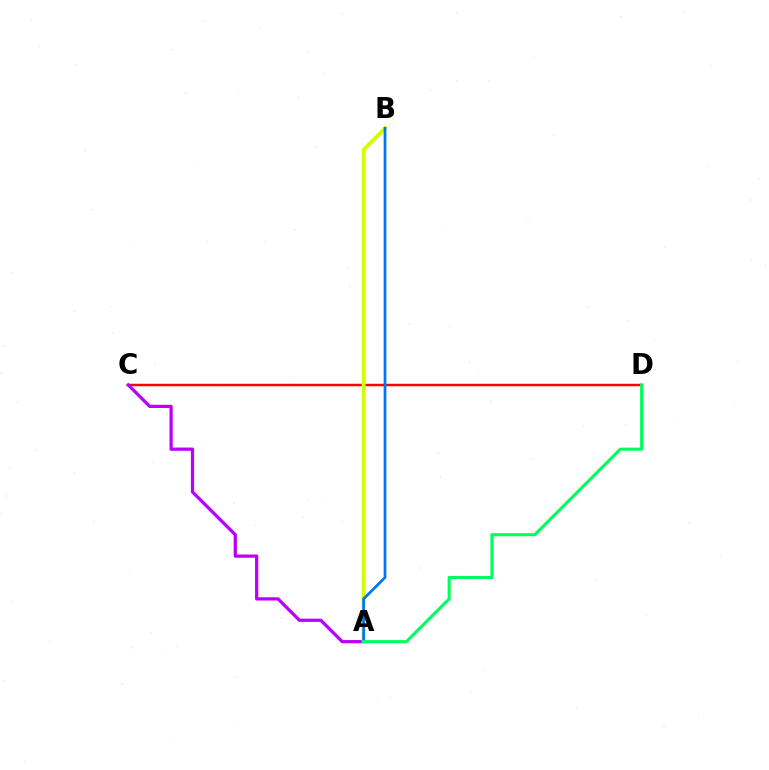{('C', 'D'): [{'color': '#ff0000', 'line_style': 'solid', 'thickness': 1.78}], ('A', 'C'): [{'color': '#b900ff', 'line_style': 'solid', 'thickness': 2.33}], ('A', 'B'): [{'color': '#d1ff00', 'line_style': 'solid', 'thickness': 2.76}, {'color': '#0074ff', 'line_style': 'solid', 'thickness': 1.95}], ('A', 'D'): [{'color': '#00ff5c', 'line_style': 'solid', 'thickness': 2.22}]}